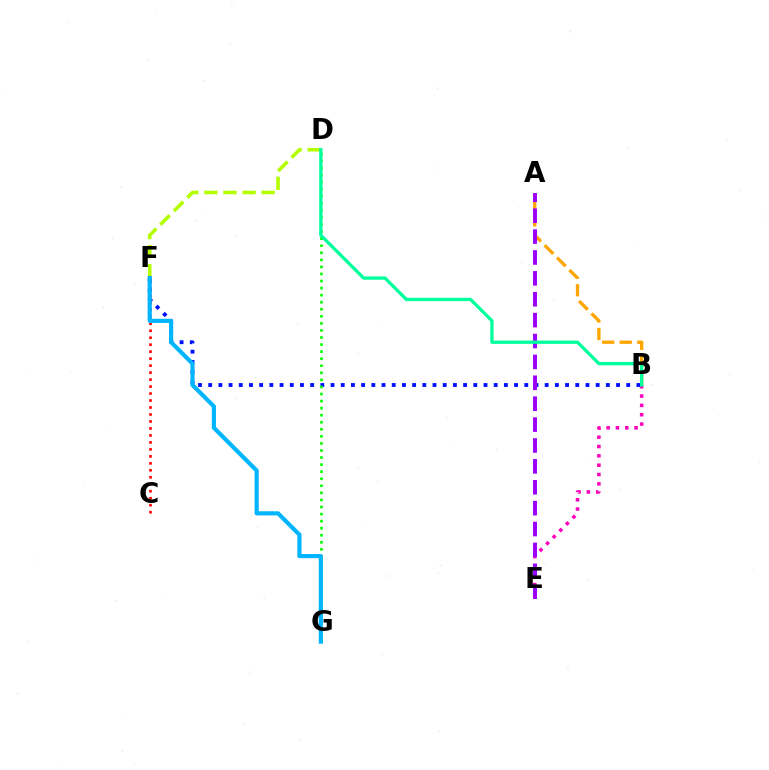{('B', 'E'): [{'color': '#ff00bd', 'line_style': 'dotted', 'thickness': 2.53}], ('B', 'F'): [{'color': '#0010ff', 'line_style': 'dotted', 'thickness': 2.77}], ('D', 'F'): [{'color': '#b3ff00', 'line_style': 'dashed', 'thickness': 2.59}], ('D', 'G'): [{'color': '#08ff00', 'line_style': 'dotted', 'thickness': 1.92}], ('C', 'F'): [{'color': '#ff0000', 'line_style': 'dotted', 'thickness': 1.9}], ('A', 'B'): [{'color': '#ffa500', 'line_style': 'dashed', 'thickness': 2.38}], ('A', 'E'): [{'color': '#9b00ff', 'line_style': 'dashed', 'thickness': 2.84}], ('F', 'G'): [{'color': '#00b5ff', 'line_style': 'solid', 'thickness': 2.99}], ('B', 'D'): [{'color': '#00ff9d', 'line_style': 'solid', 'thickness': 2.38}]}